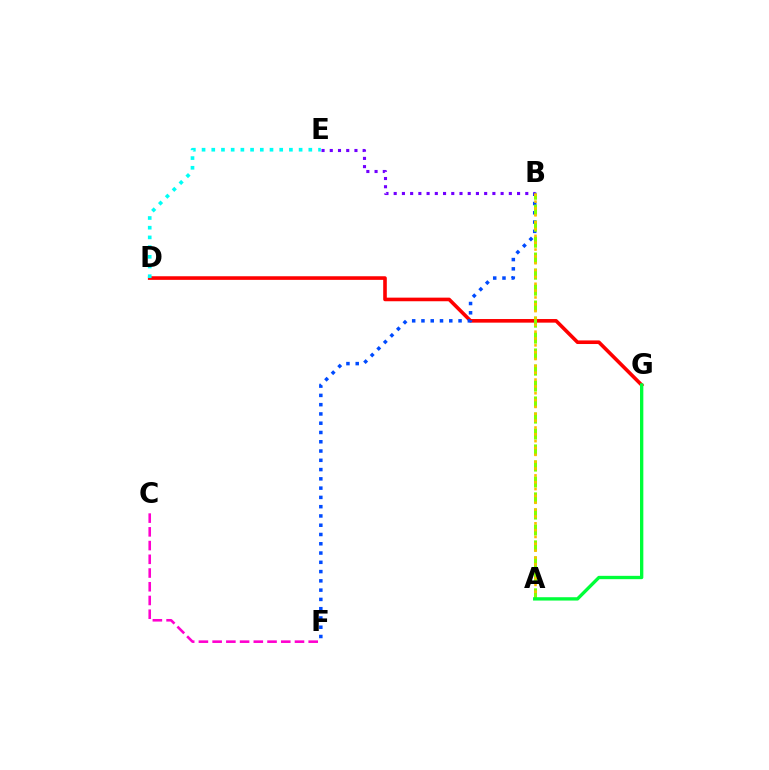{('D', 'G'): [{'color': '#ff0000', 'line_style': 'solid', 'thickness': 2.6}], ('B', 'F'): [{'color': '#004bff', 'line_style': 'dotted', 'thickness': 2.52}], ('B', 'E'): [{'color': '#7200ff', 'line_style': 'dotted', 'thickness': 2.23}], ('D', 'E'): [{'color': '#00fff6', 'line_style': 'dotted', 'thickness': 2.64}], ('A', 'B'): [{'color': '#84ff00', 'line_style': 'dashed', 'thickness': 2.17}, {'color': '#ffbd00', 'line_style': 'dotted', 'thickness': 1.86}], ('C', 'F'): [{'color': '#ff00cf', 'line_style': 'dashed', 'thickness': 1.86}], ('A', 'G'): [{'color': '#00ff39', 'line_style': 'solid', 'thickness': 2.4}]}